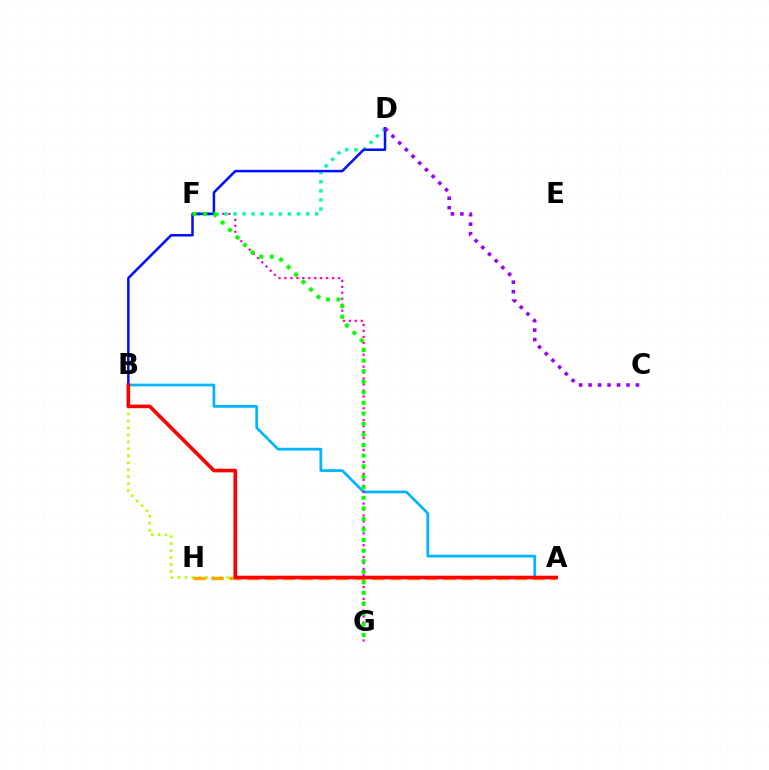{('A', 'B'): [{'color': '#b3ff00', 'line_style': 'dotted', 'thickness': 1.89}, {'color': '#00b5ff', 'line_style': 'solid', 'thickness': 1.96}, {'color': '#ff0000', 'line_style': 'solid', 'thickness': 2.6}], ('F', 'G'): [{'color': '#ff00bd', 'line_style': 'dotted', 'thickness': 1.62}, {'color': '#08ff00', 'line_style': 'dotted', 'thickness': 2.87}], ('D', 'F'): [{'color': '#00ff9d', 'line_style': 'dotted', 'thickness': 2.47}], ('A', 'H'): [{'color': '#ffa500', 'line_style': 'dashed', 'thickness': 2.42}], ('B', 'D'): [{'color': '#0010ff', 'line_style': 'solid', 'thickness': 1.81}], ('C', 'D'): [{'color': '#9b00ff', 'line_style': 'dotted', 'thickness': 2.57}]}